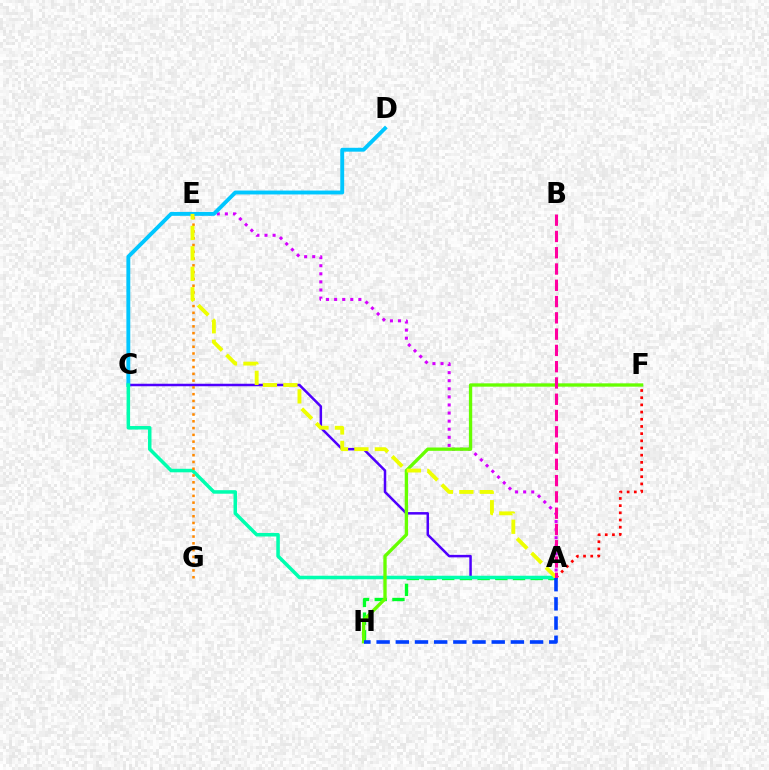{('A', 'E'): [{'color': '#d600ff', 'line_style': 'dotted', 'thickness': 2.2}, {'color': '#eeff00', 'line_style': 'dashed', 'thickness': 2.78}], ('A', 'F'): [{'color': '#ff0000', 'line_style': 'dotted', 'thickness': 1.95}], ('A', 'C'): [{'color': '#4f00ff', 'line_style': 'solid', 'thickness': 1.8}, {'color': '#00ffaf', 'line_style': 'solid', 'thickness': 2.54}], ('C', 'D'): [{'color': '#00c7ff', 'line_style': 'solid', 'thickness': 2.8}], ('A', 'H'): [{'color': '#00ff27', 'line_style': 'dashed', 'thickness': 2.4}, {'color': '#003fff', 'line_style': 'dashed', 'thickness': 2.61}], ('E', 'G'): [{'color': '#ff8800', 'line_style': 'dotted', 'thickness': 1.84}], ('F', 'H'): [{'color': '#66ff00', 'line_style': 'solid', 'thickness': 2.39}], ('A', 'B'): [{'color': '#ff00a0', 'line_style': 'dashed', 'thickness': 2.21}]}